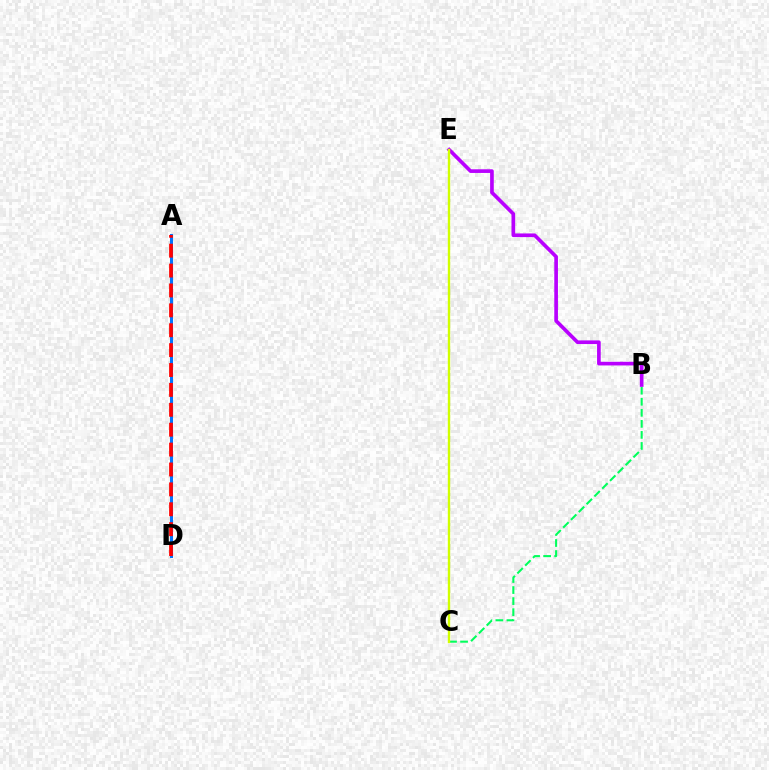{('B', 'C'): [{'color': '#00ff5c', 'line_style': 'dashed', 'thickness': 1.5}], ('B', 'E'): [{'color': '#b900ff', 'line_style': 'solid', 'thickness': 2.64}], ('A', 'D'): [{'color': '#0074ff', 'line_style': 'solid', 'thickness': 2.18}, {'color': '#ff0000', 'line_style': 'dashed', 'thickness': 2.7}], ('C', 'E'): [{'color': '#d1ff00', 'line_style': 'solid', 'thickness': 1.71}]}